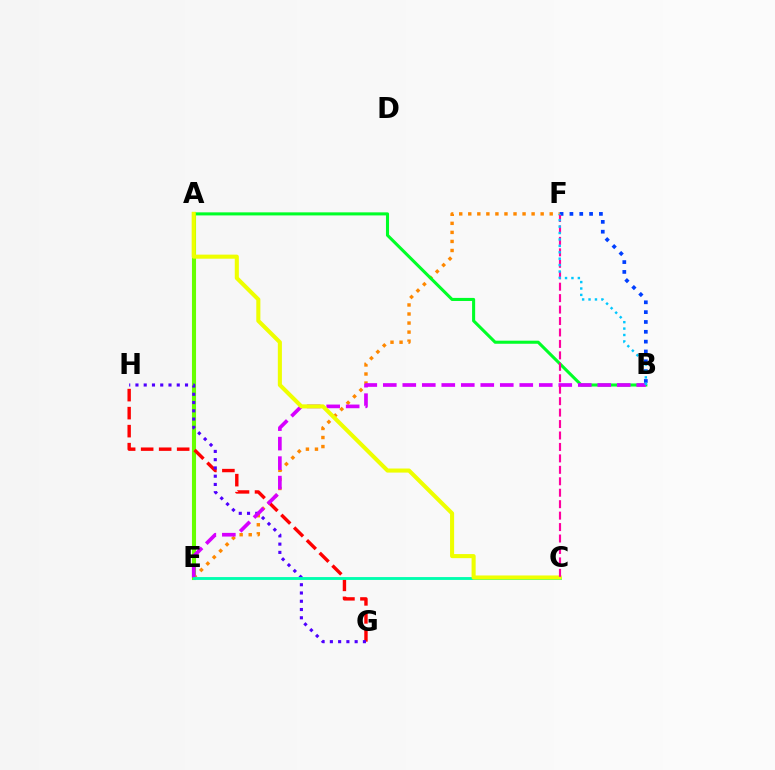{('A', 'E'): [{'color': '#66ff00', 'line_style': 'solid', 'thickness': 2.95}], ('G', 'H'): [{'color': '#ff0000', 'line_style': 'dashed', 'thickness': 2.45}, {'color': '#4f00ff', 'line_style': 'dotted', 'thickness': 2.24}], ('E', 'F'): [{'color': '#ff8800', 'line_style': 'dotted', 'thickness': 2.46}], ('B', 'F'): [{'color': '#003fff', 'line_style': 'dotted', 'thickness': 2.67}, {'color': '#00c7ff', 'line_style': 'dotted', 'thickness': 1.74}], ('A', 'B'): [{'color': '#00ff27', 'line_style': 'solid', 'thickness': 2.21}], ('B', 'E'): [{'color': '#d600ff', 'line_style': 'dashed', 'thickness': 2.65}], ('C', 'E'): [{'color': '#00ffaf', 'line_style': 'solid', 'thickness': 2.06}], ('A', 'C'): [{'color': '#eeff00', 'line_style': 'solid', 'thickness': 2.93}], ('C', 'F'): [{'color': '#ff00a0', 'line_style': 'dashed', 'thickness': 1.56}]}